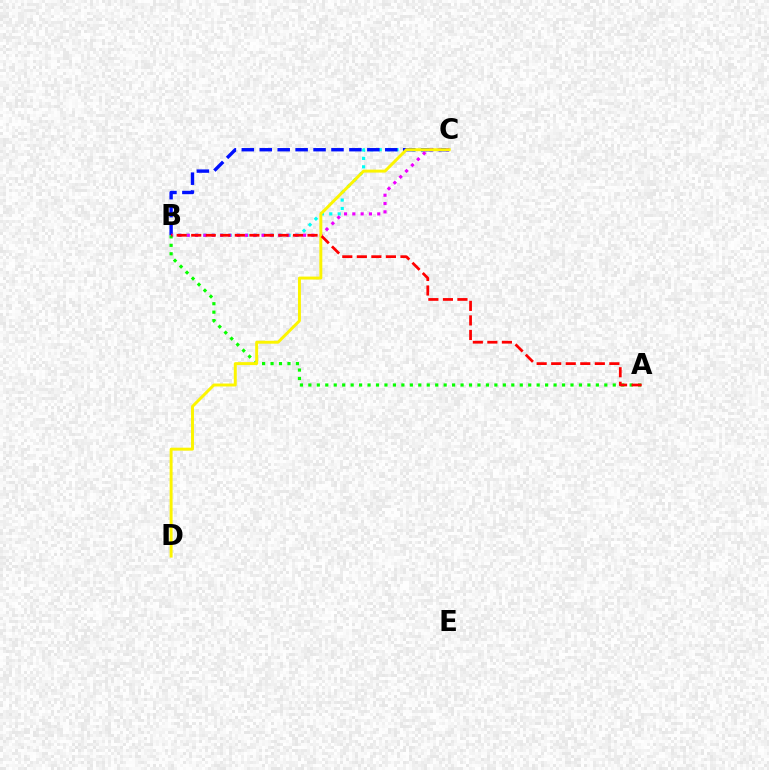{('B', 'C'): [{'color': '#00fff6', 'line_style': 'dotted', 'thickness': 2.29}, {'color': '#0010ff', 'line_style': 'dashed', 'thickness': 2.44}, {'color': '#ee00ff', 'line_style': 'dotted', 'thickness': 2.26}], ('A', 'B'): [{'color': '#08ff00', 'line_style': 'dotted', 'thickness': 2.3}, {'color': '#ff0000', 'line_style': 'dashed', 'thickness': 1.98}], ('C', 'D'): [{'color': '#fcf500', 'line_style': 'solid', 'thickness': 2.12}]}